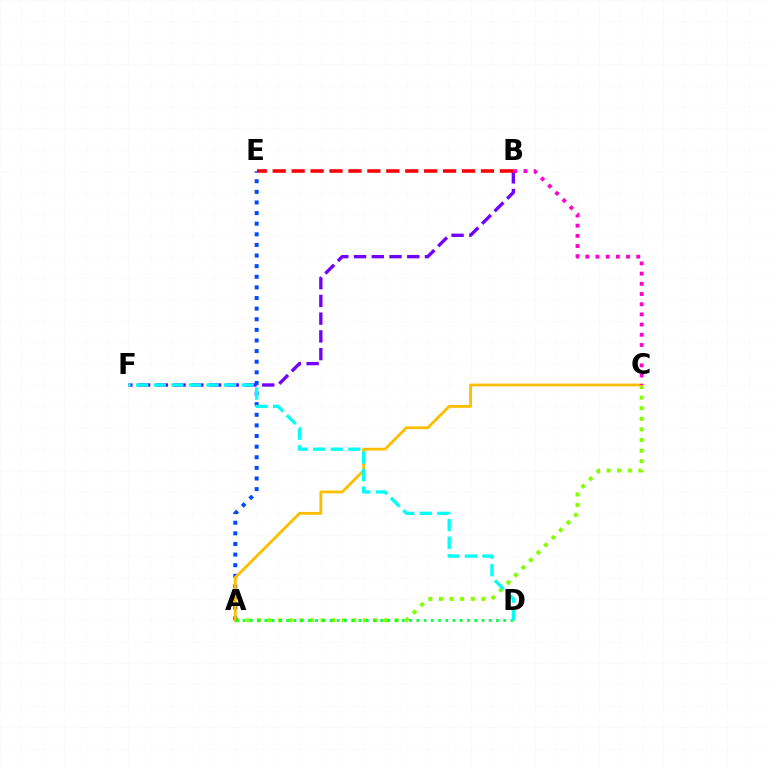{('A', 'C'): [{'color': '#84ff00', 'line_style': 'dotted', 'thickness': 2.88}, {'color': '#ffbd00', 'line_style': 'solid', 'thickness': 2.03}], ('B', 'F'): [{'color': '#7200ff', 'line_style': 'dashed', 'thickness': 2.41}], ('A', 'E'): [{'color': '#004bff', 'line_style': 'dotted', 'thickness': 2.88}], ('B', 'C'): [{'color': '#ff00cf', 'line_style': 'dotted', 'thickness': 2.77}], ('A', 'D'): [{'color': '#00ff39', 'line_style': 'dotted', 'thickness': 1.97}], ('B', 'E'): [{'color': '#ff0000', 'line_style': 'dashed', 'thickness': 2.57}], ('D', 'F'): [{'color': '#00fff6', 'line_style': 'dashed', 'thickness': 2.39}]}